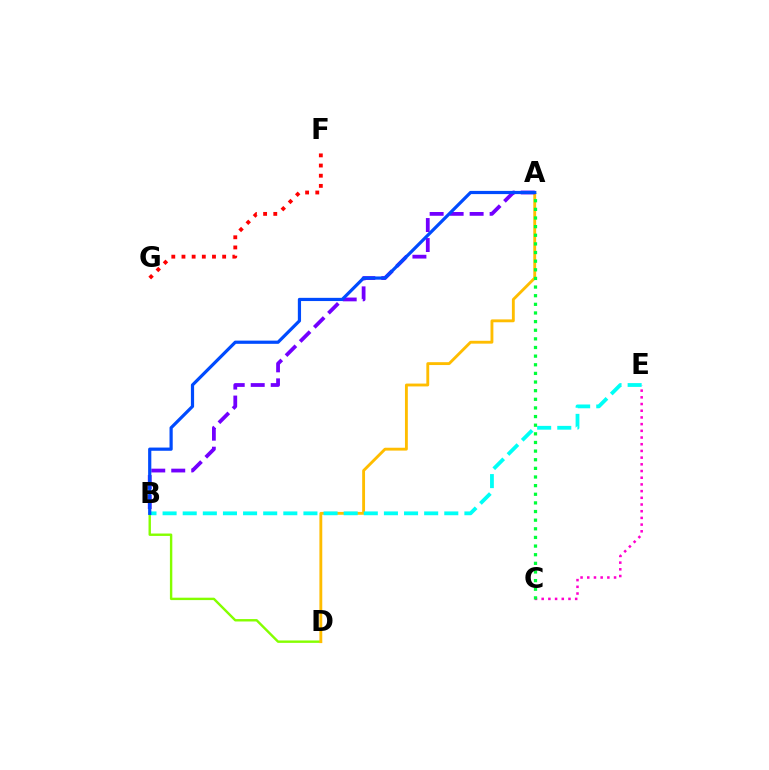{('F', 'G'): [{'color': '#ff0000', 'line_style': 'dotted', 'thickness': 2.76}], ('C', 'E'): [{'color': '#ff00cf', 'line_style': 'dotted', 'thickness': 1.82}], ('B', 'D'): [{'color': '#84ff00', 'line_style': 'solid', 'thickness': 1.73}], ('A', 'D'): [{'color': '#ffbd00', 'line_style': 'solid', 'thickness': 2.06}], ('A', 'B'): [{'color': '#7200ff', 'line_style': 'dashed', 'thickness': 2.72}, {'color': '#004bff', 'line_style': 'solid', 'thickness': 2.31}], ('B', 'E'): [{'color': '#00fff6', 'line_style': 'dashed', 'thickness': 2.73}], ('A', 'C'): [{'color': '#00ff39', 'line_style': 'dotted', 'thickness': 2.35}]}